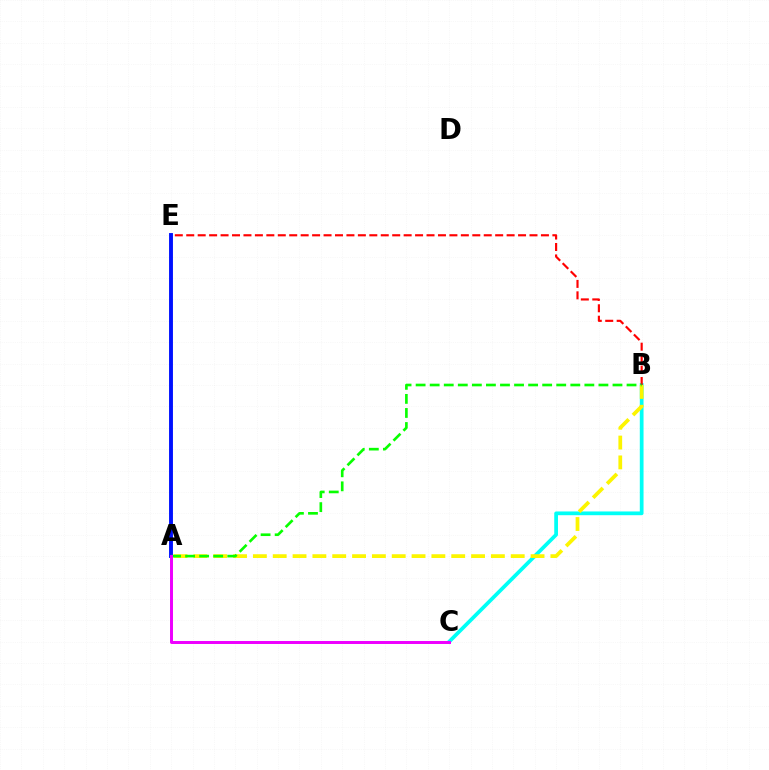{('B', 'C'): [{'color': '#00fff6', 'line_style': 'solid', 'thickness': 2.69}], ('A', 'B'): [{'color': '#fcf500', 'line_style': 'dashed', 'thickness': 2.69}, {'color': '#08ff00', 'line_style': 'dashed', 'thickness': 1.91}], ('B', 'E'): [{'color': '#ff0000', 'line_style': 'dashed', 'thickness': 1.55}], ('A', 'E'): [{'color': '#0010ff', 'line_style': 'solid', 'thickness': 2.8}], ('A', 'C'): [{'color': '#ee00ff', 'line_style': 'solid', 'thickness': 2.14}]}